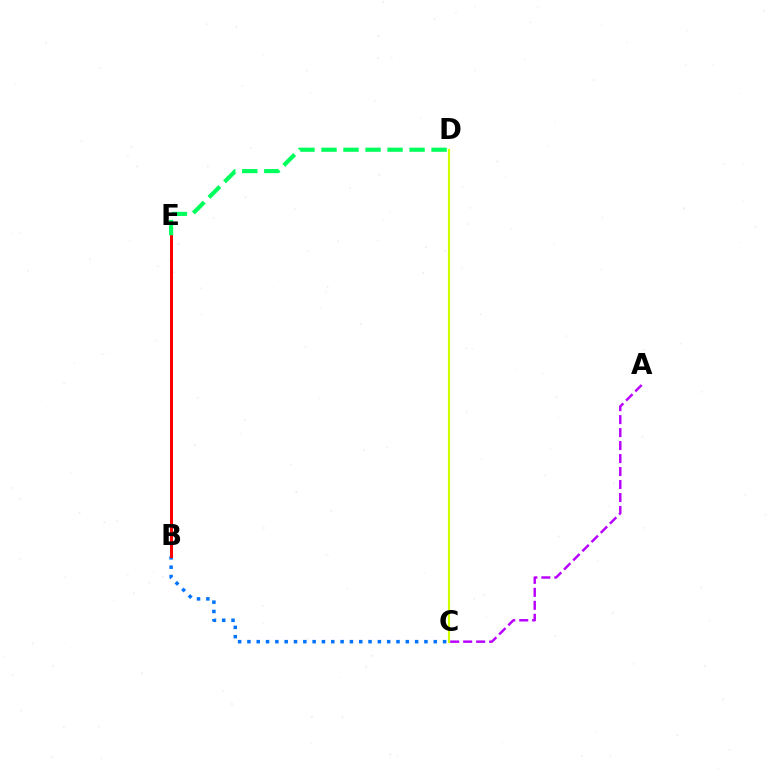{('B', 'C'): [{'color': '#0074ff', 'line_style': 'dotted', 'thickness': 2.53}], ('C', 'D'): [{'color': '#d1ff00', 'line_style': 'solid', 'thickness': 1.58}], ('B', 'E'): [{'color': '#ff0000', 'line_style': 'solid', 'thickness': 2.16}], ('A', 'C'): [{'color': '#b900ff', 'line_style': 'dashed', 'thickness': 1.76}], ('D', 'E'): [{'color': '#00ff5c', 'line_style': 'dashed', 'thickness': 2.99}]}